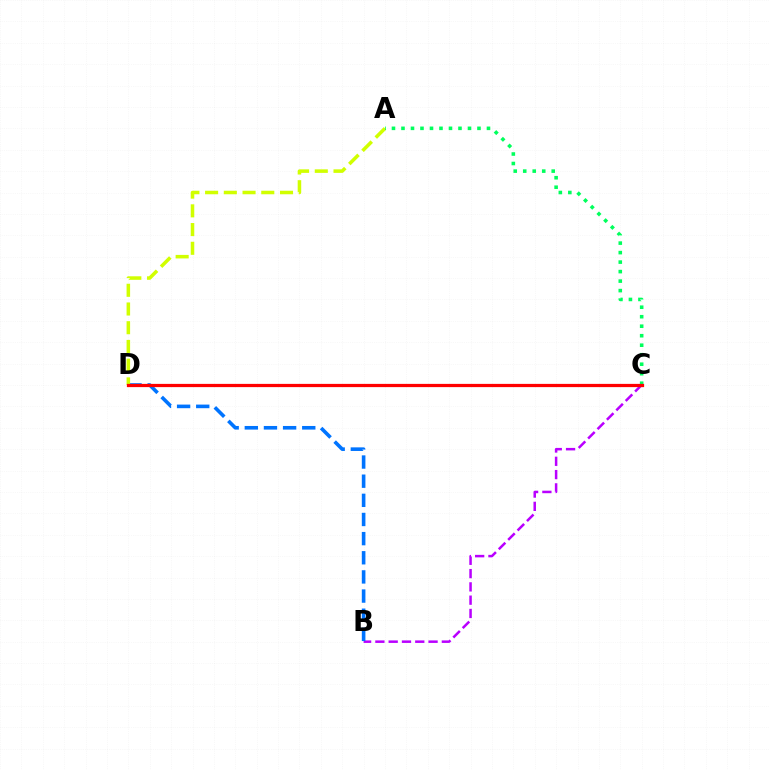{('B', 'C'): [{'color': '#b900ff', 'line_style': 'dashed', 'thickness': 1.81}], ('B', 'D'): [{'color': '#0074ff', 'line_style': 'dashed', 'thickness': 2.6}], ('A', 'D'): [{'color': '#d1ff00', 'line_style': 'dashed', 'thickness': 2.54}], ('A', 'C'): [{'color': '#00ff5c', 'line_style': 'dotted', 'thickness': 2.58}], ('C', 'D'): [{'color': '#ff0000', 'line_style': 'solid', 'thickness': 2.33}]}